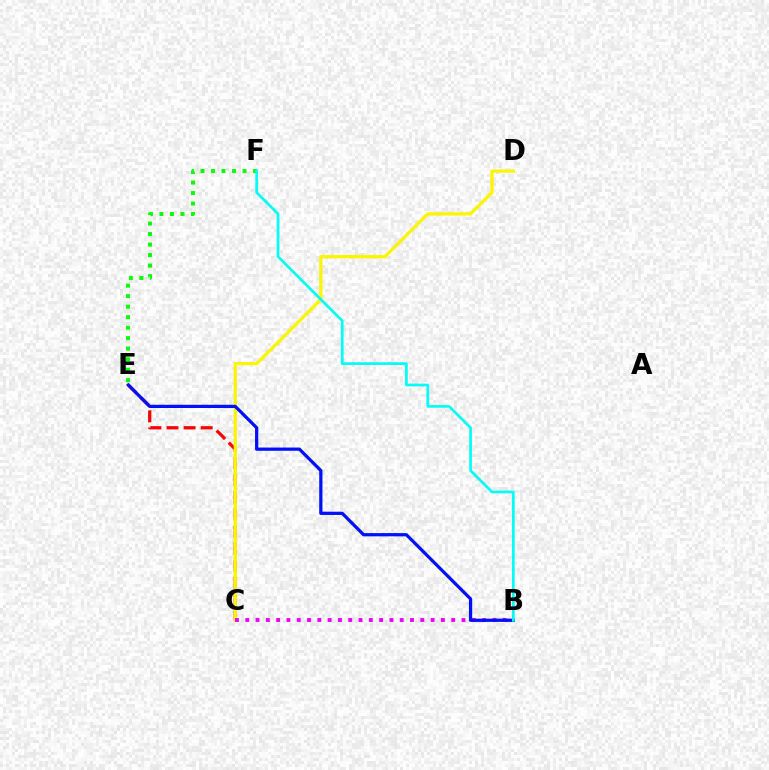{('E', 'F'): [{'color': '#08ff00', 'line_style': 'dotted', 'thickness': 2.85}], ('C', 'E'): [{'color': '#ff0000', 'line_style': 'dashed', 'thickness': 2.32}], ('C', 'D'): [{'color': '#fcf500', 'line_style': 'solid', 'thickness': 2.36}], ('B', 'C'): [{'color': '#ee00ff', 'line_style': 'dotted', 'thickness': 2.8}], ('B', 'E'): [{'color': '#0010ff', 'line_style': 'solid', 'thickness': 2.33}], ('B', 'F'): [{'color': '#00fff6', 'line_style': 'solid', 'thickness': 1.95}]}